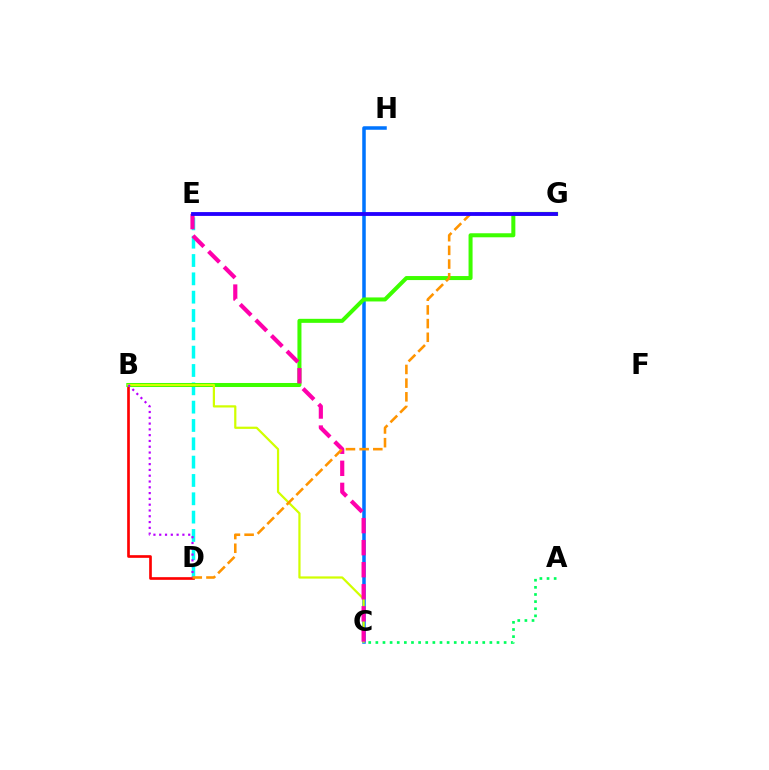{('D', 'E'): [{'color': '#00fff6', 'line_style': 'dashed', 'thickness': 2.49}], ('C', 'H'): [{'color': '#0074ff', 'line_style': 'solid', 'thickness': 2.54}], ('B', 'D'): [{'color': '#ff0000', 'line_style': 'solid', 'thickness': 1.92}, {'color': '#b900ff', 'line_style': 'dotted', 'thickness': 1.57}], ('B', 'G'): [{'color': '#3dff00', 'line_style': 'solid', 'thickness': 2.9}], ('B', 'C'): [{'color': '#d1ff00', 'line_style': 'solid', 'thickness': 1.6}], ('A', 'C'): [{'color': '#00ff5c', 'line_style': 'dotted', 'thickness': 1.94}], ('C', 'E'): [{'color': '#ff00ac', 'line_style': 'dashed', 'thickness': 3.0}], ('D', 'G'): [{'color': '#ff9400', 'line_style': 'dashed', 'thickness': 1.86}], ('E', 'G'): [{'color': '#2500ff', 'line_style': 'solid', 'thickness': 2.76}]}